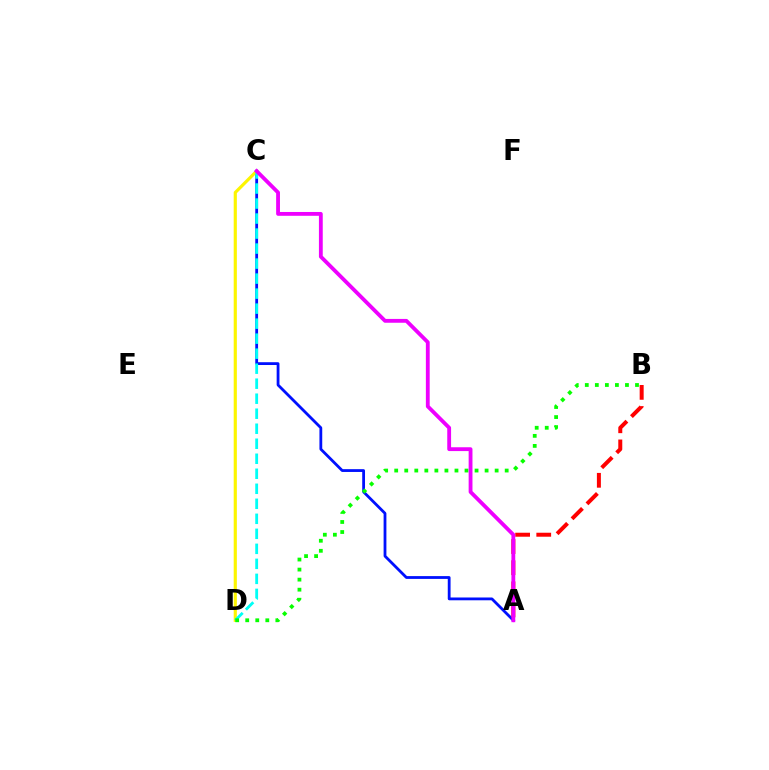{('A', 'C'): [{'color': '#0010ff', 'line_style': 'solid', 'thickness': 2.02}, {'color': '#ee00ff', 'line_style': 'solid', 'thickness': 2.75}], ('C', 'D'): [{'color': '#fcf500', 'line_style': 'solid', 'thickness': 2.27}, {'color': '#00fff6', 'line_style': 'dashed', 'thickness': 2.04}], ('B', 'D'): [{'color': '#08ff00', 'line_style': 'dotted', 'thickness': 2.73}], ('A', 'B'): [{'color': '#ff0000', 'line_style': 'dashed', 'thickness': 2.87}]}